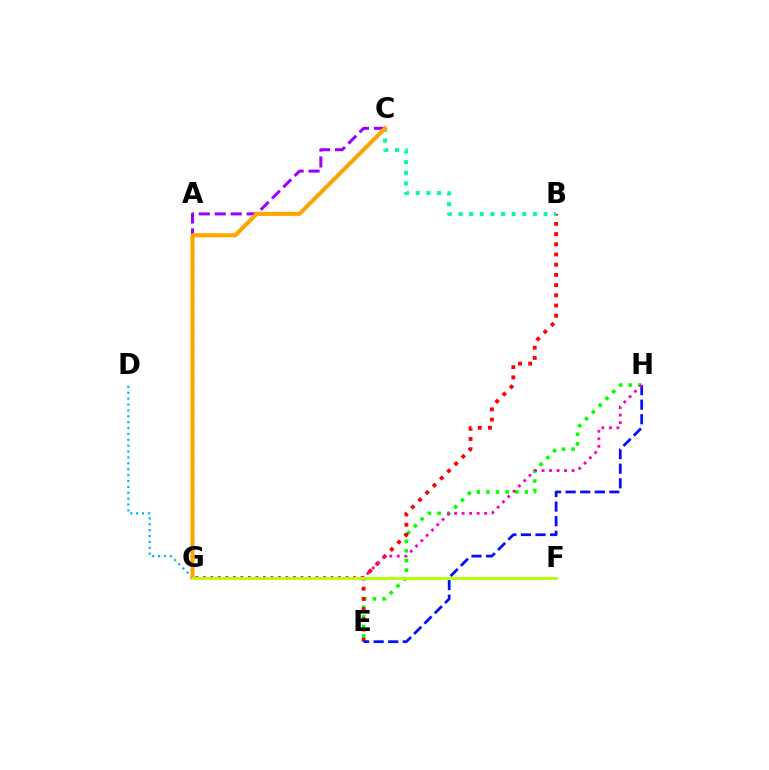{('D', 'G'): [{'color': '#00b5ff', 'line_style': 'dotted', 'thickness': 1.6}], ('E', 'H'): [{'color': '#08ff00', 'line_style': 'dotted', 'thickness': 2.61}, {'color': '#0010ff', 'line_style': 'dashed', 'thickness': 1.98}], ('B', 'E'): [{'color': '#ff0000', 'line_style': 'dotted', 'thickness': 2.77}], ('C', 'G'): [{'color': '#9b00ff', 'line_style': 'dashed', 'thickness': 2.16}, {'color': '#ffa500', 'line_style': 'solid', 'thickness': 2.95}], ('B', 'C'): [{'color': '#00ff9d', 'line_style': 'dotted', 'thickness': 2.89}], ('G', 'H'): [{'color': '#ff00bd', 'line_style': 'dotted', 'thickness': 2.04}], ('F', 'G'): [{'color': '#b3ff00', 'line_style': 'solid', 'thickness': 2.06}]}